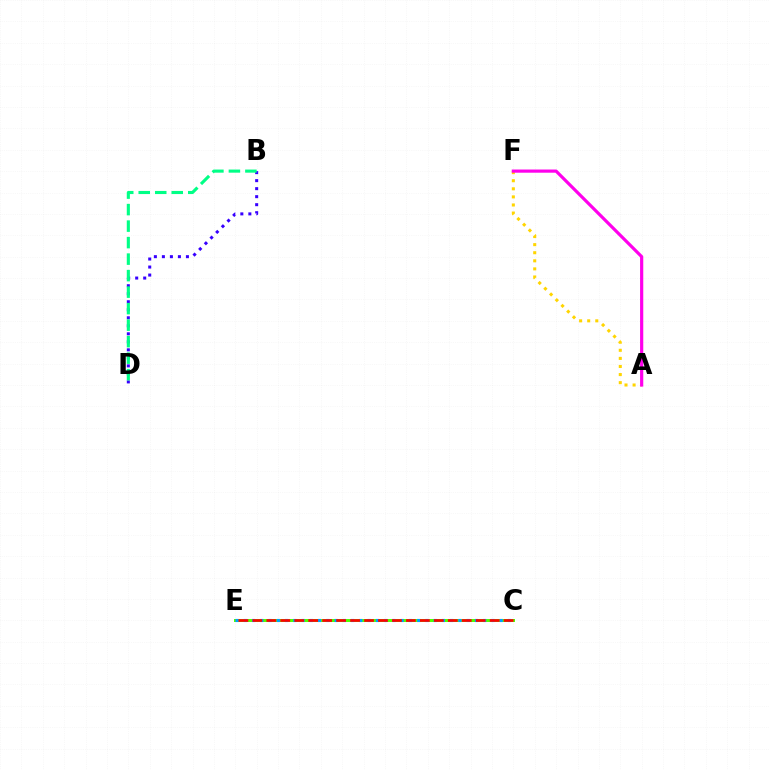{('C', 'E'): [{'color': '#4fff00', 'line_style': 'solid', 'thickness': 2.15}, {'color': '#009eff', 'line_style': 'dotted', 'thickness': 2.24}, {'color': '#ff0000', 'line_style': 'dashed', 'thickness': 1.9}], ('A', 'F'): [{'color': '#ffd500', 'line_style': 'dotted', 'thickness': 2.2}, {'color': '#ff00ed', 'line_style': 'solid', 'thickness': 2.29}], ('B', 'D'): [{'color': '#3700ff', 'line_style': 'dotted', 'thickness': 2.18}, {'color': '#00ff86', 'line_style': 'dashed', 'thickness': 2.24}]}